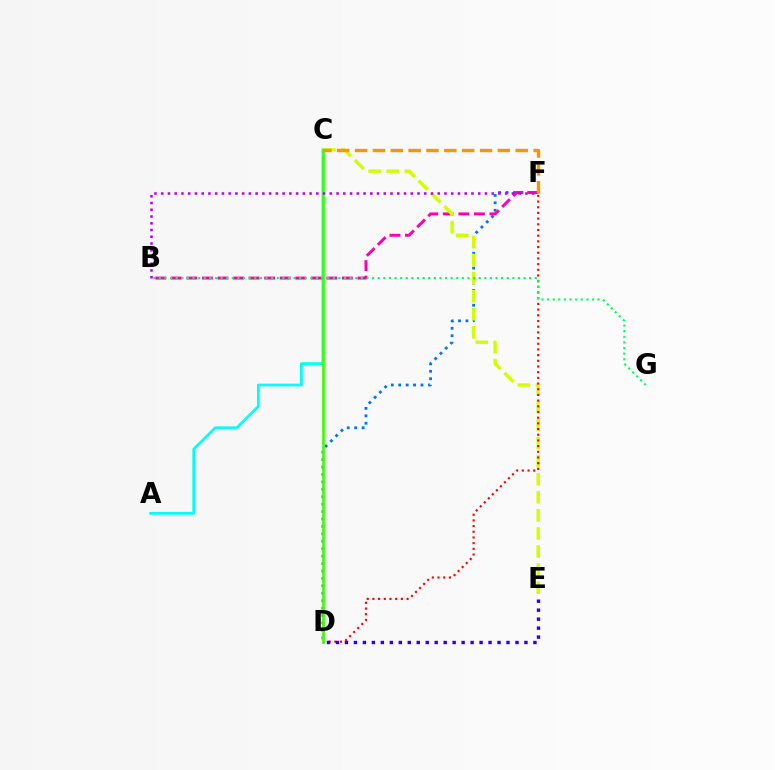{('D', 'F'): [{'color': '#0074ff', 'line_style': 'dotted', 'thickness': 2.02}, {'color': '#ff0000', 'line_style': 'dotted', 'thickness': 1.55}], ('A', 'C'): [{'color': '#00fff6', 'line_style': 'solid', 'thickness': 1.98}], ('B', 'F'): [{'color': '#ff00ac', 'line_style': 'dashed', 'thickness': 2.11}, {'color': '#b900ff', 'line_style': 'dotted', 'thickness': 1.83}], ('C', 'E'): [{'color': '#d1ff00', 'line_style': 'dashed', 'thickness': 2.46}], ('C', 'D'): [{'color': '#3dff00', 'line_style': 'solid', 'thickness': 1.92}], ('D', 'E'): [{'color': '#2500ff', 'line_style': 'dotted', 'thickness': 2.44}], ('C', 'F'): [{'color': '#ff9400', 'line_style': 'dashed', 'thickness': 2.42}], ('B', 'G'): [{'color': '#00ff5c', 'line_style': 'dotted', 'thickness': 1.52}]}